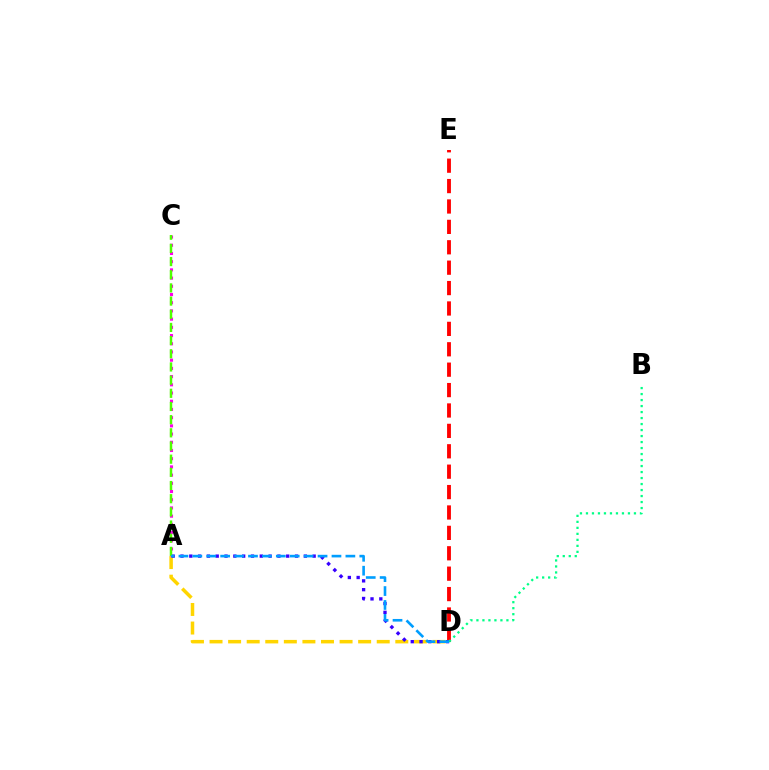{('A', 'D'): [{'color': '#ffd500', 'line_style': 'dashed', 'thickness': 2.52}, {'color': '#3700ff', 'line_style': 'dotted', 'thickness': 2.39}, {'color': '#009eff', 'line_style': 'dashed', 'thickness': 1.89}], ('A', 'C'): [{'color': '#ff00ed', 'line_style': 'dotted', 'thickness': 2.23}, {'color': '#4fff00', 'line_style': 'dashed', 'thickness': 1.79}], ('D', 'E'): [{'color': '#ff0000', 'line_style': 'dashed', 'thickness': 2.77}], ('B', 'D'): [{'color': '#00ff86', 'line_style': 'dotted', 'thickness': 1.63}]}